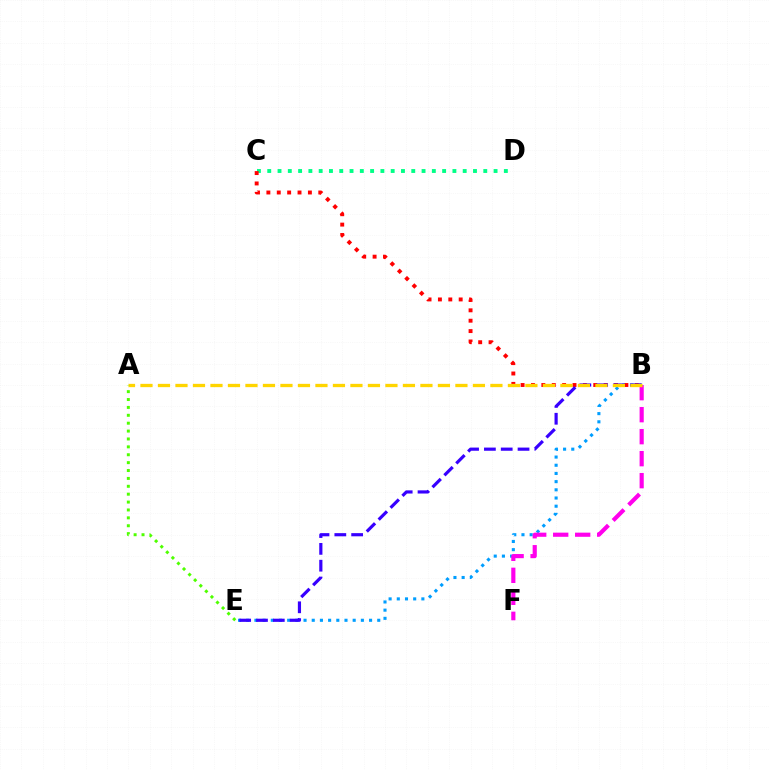{('B', 'E'): [{'color': '#009eff', 'line_style': 'dotted', 'thickness': 2.22}, {'color': '#3700ff', 'line_style': 'dashed', 'thickness': 2.28}], ('C', 'D'): [{'color': '#00ff86', 'line_style': 'dotted', 'thickness': 2.8}], ('B', 'C'): [{'color': '#ff0000', 'line_style': 'dotted', 'thickness': 2.82}], ('B', 'F'): [{'color': '#ff00ed', 'line_style': 'dashed', 'thickness': 2.99}], ('A', 'B'): [{'color': '#ffd500', 'line_style': 'dashed', 'thickness': 2.38}], ('A', 'E'): [{'color': '#4fff00', 'line_style': 'dotted', 'thickness': 2.14}]}